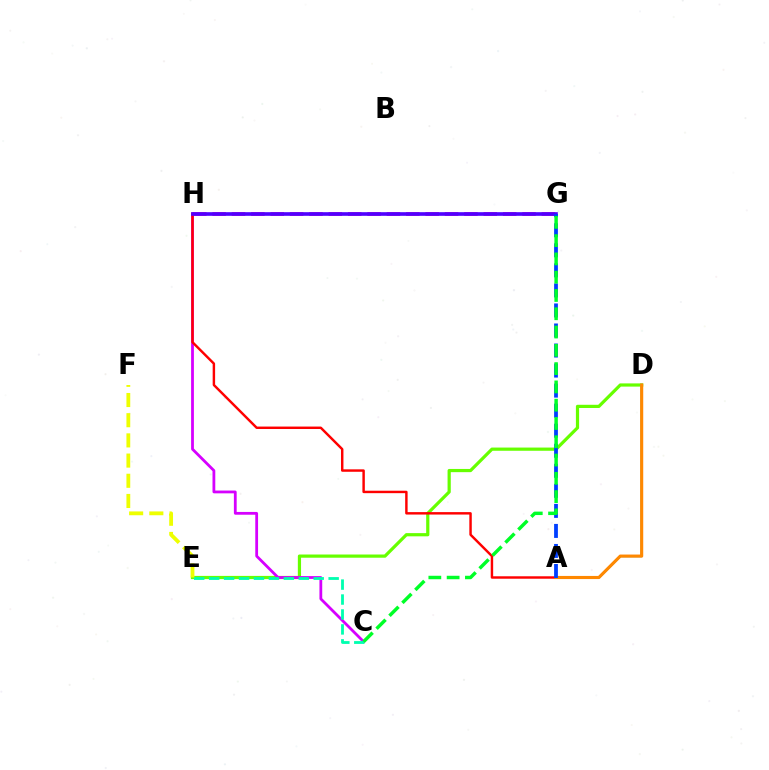{('D', 'E'): [{'color': '#66ff00', 'line_style': 'solid', 'thickness': 2.31}], ('C', 'H'): [{'color': '#d600ff', 'line_style': 'solid', 'thickness': 2.01}], ('G', 'H'): [{'color': '#ff00a0', 'line_style': 'dashed', 'thickness': 2.63}, {'color': '#4f00ff', 'line_style': 'solid', 'thickness': 2.62}], ('A', 'H'): [{'color': '#ff0000', 'line_style': 'solid', 'thickness': 1.76}], ('A', 'D'): [{'color': '#00c7ff', 'line_style': 'solid', 'thickness': 1.55}, {'color': '#ff8800', 'line_style': 'solid', 'thickness': 2.25}], ('C', 'E'): [{'color': '#00ffaf', 'line_style': 'dashed', 'thickness': 2.03}], ('E', 'F'): [{'color': '#eeff00', 'line_style': 'dashed', 'thickness': 2.74}], ('A', 'G'): [{'color': '#003fff', 'line_style': 'dashed', 'thickness': 2.72}], ('C', 'G'): [{'color': '#00ff27', 'line_style': 'dashed', 'thickness': 2.48}]}